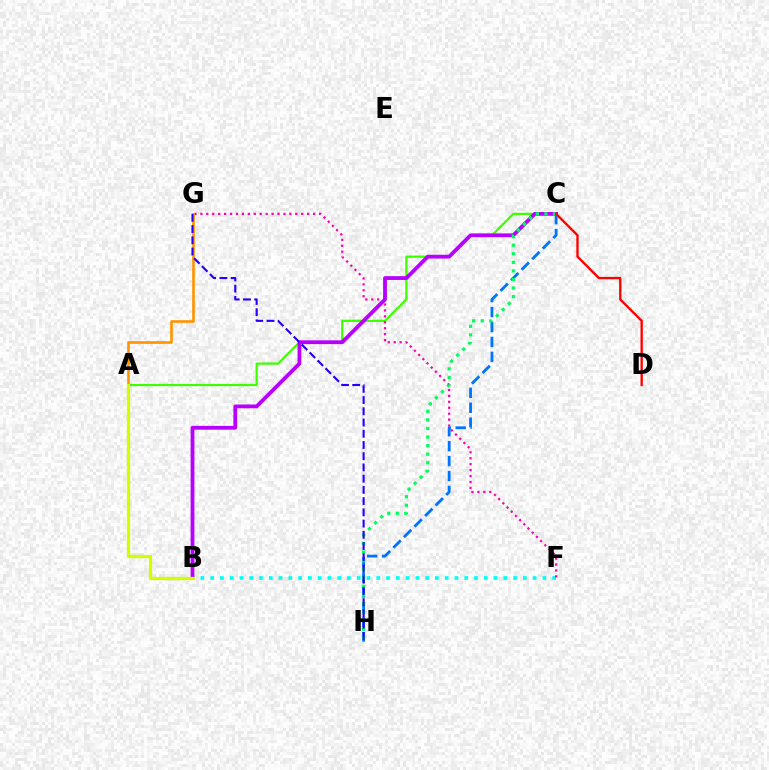{('B', 'F'): [{'color': '#00fff6', 'line_style': 'dotted', 'thickness': 2.66}], ('A', 'C'): [{'color': '#3dff00', 'line_style': 'solid', 'thickness': 1.6}], ('F', 'G'): [{'color': '#ff00ac', 'line_style': 'dotted', 'thickness': 1.61}], ('A', 'G'): [{'color': '#ff9400', 'line_style': 'solid', 'thickness': 1.9}], ('C', 'H'): [{'color': '#0074ff', 'line_style': 'dashed', 'thickness': 2.03}, {'color': '#00ff5c', 'line_style': 'dotted', 'thickness': 2.33}], ('B', 'C'): [{'color': '#b900ff', 'line_style': 'solid', 'thickness': 2.74}], ('A', 'B'): [{'color': '#d1ff00', 'line_style': 'solid', 'thickness': 2.35}], ('C', 'D'): [{'color': '#ff0000', 'line_style': 'solid', 'thickness': 1.69}], ('G', 'H'): [{'color': '#2500ff', 'line_style': 'dashed', 'thickness': 1.53}]}